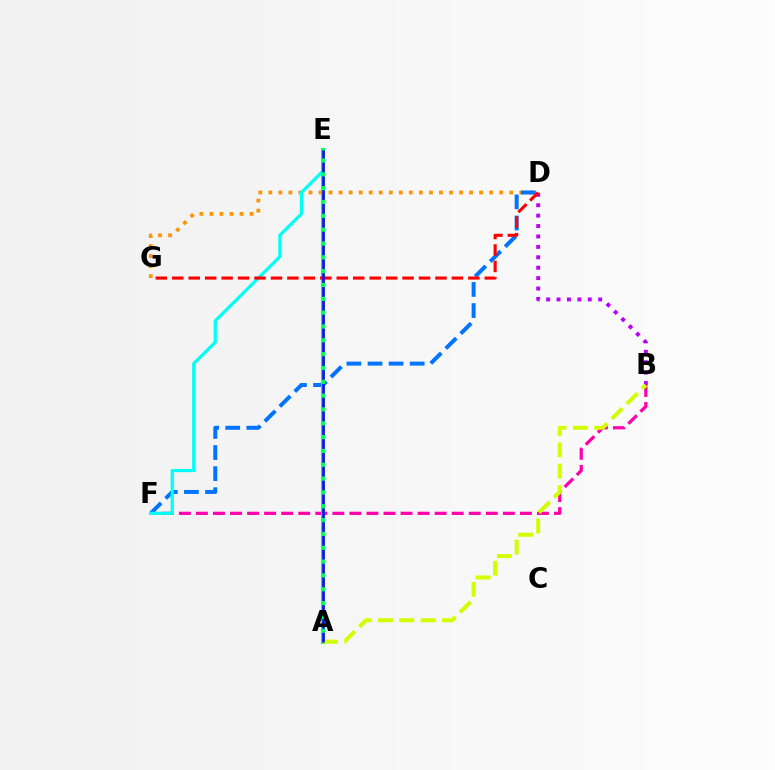{('B', 'D'): [{'color': '#b900ff', 'line_style': 'dotted', 'thickness': 2.83}], ('D', 'G'): [{'color': '#ff9400', 'line_style': 'dotted', 'thickness': 2.73}, {'color': '#ff0000', 'line_style': 'dashed', 'thickness': 2.23}], ('B', 'F'): [{'color': '#ff00ac', 'line_style': 'dashed', 'thickness': 2.32}], ('A', 'E'): [{'color': '#3dff00', 'line_style': 'solid', 'thickness': 2.86}, {'color': '#00ff5c', 'line_style': 'solid', 'thickness': 2.93}, {'color': '#2500ff', 'line_style': 'dashed', 'thickness': 1.88}], ('D', 'F'): [{'color': '#0074ff', 'line_style': 'dashed', 'thickness': 2.87}], ('E', 'F'): [{'color': '#00fff6', 'line_style': 'solid', 'thickness': 2.3}], ('A', 'B'): [{'color': '#d1ff00', 'line_style': 'dashed', 'thickness': 2.89}]}